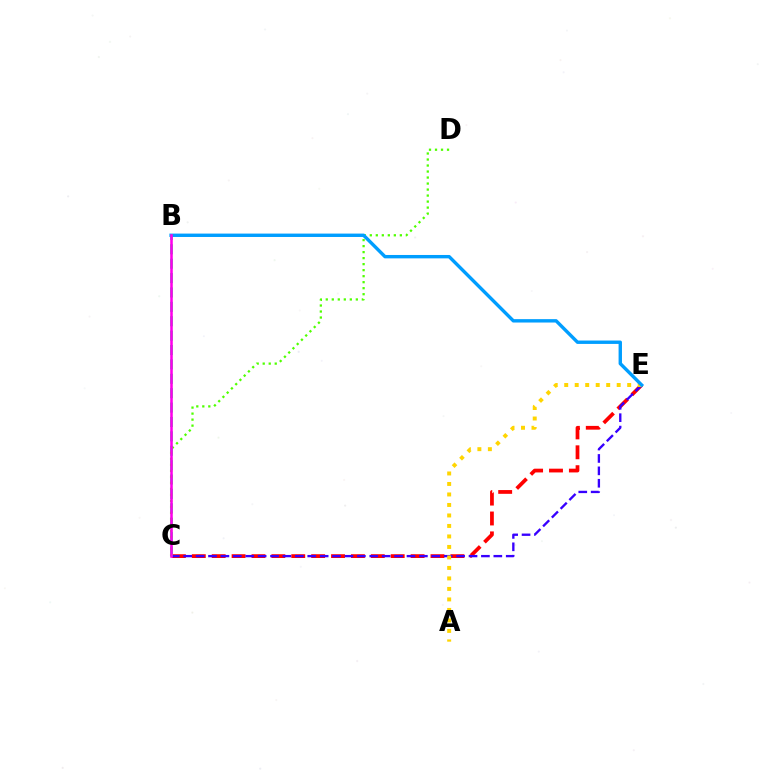{('C', 'E'): [{'color': '#ff0000', 'line_style': 'dashed', 'thickness': 2.7}, {'color': '#3700ff', 'line_style': 'dashed', 'thickness': 1.69}], ('A', 'E'): [{'color': '#ffd500', 'line_style': 'dotted', 'thickness': 2.85}], ('B', 'C'): [{'color': '#00ff86', 'line_style': 'dashed', 'thickness': 1.95}, {'color': '#ff00ed', 'line_style': 'solid', 'thickness': 1.84}], ('C', 'D'): [{'color': '#4fff00', 'line_style': 'dotted', 'thickness': 1.63}], ('B', 'E'): [{'color': '#009eff', 'line_style': 'solid', 'thickness': 2.44}]}